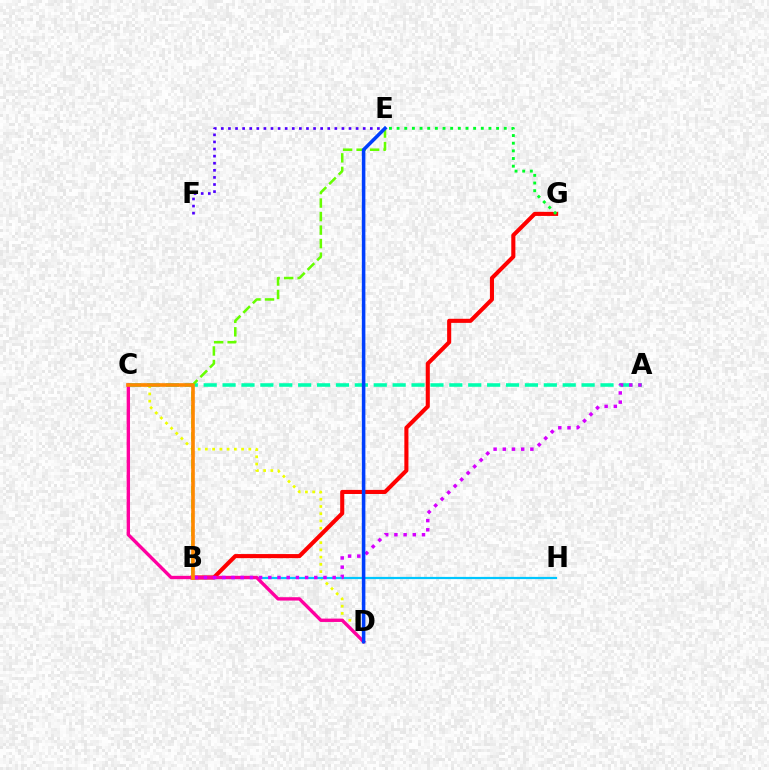{('C', 'D'): [{'color': '#eeff00', 'line_style': 'dotted', 'thickness': 1.97}, {'color': '#ff00a0', 'line_style': 'solid', 'thickness': 2.42}], ('B', 'G'): [{'color': '#ff0000', 'line_style': 'solid', 'thickness': 2.94}], ('A', 'C'): [{'color': '#00ffaf', 'line_style': 'dashed', 'thickness': 2.57}], ('B', 'H'): [{'color': '#00c7ff', 'line_style': 'solid', 'thickness': 1.59}], ('A', 'B'): [{'color': '#d600ff', 'line_style': 'dotted', 'thickness': 2.5}], ('B', 'E'): [{'color': '#66ff00', 'line_style': 'dashed', 'thickness': 1.84}], ('E', 'F'): [{'color': '#4f00ff', 'line_style': 'dotted', 'thickness': 1.93}], ('D', 'E'): [{'color': '#003fff', 'line_style': 'solid', 'thickness': 2.55}], ('B', 'C'): [{'color': '#ff8800', 'line_style': 'solid', 'thickness': 2.62}], ('E', 'G'): [{'color': '#00ff27', 'line_style': 'dotted', 'thickness': 2.08}]}